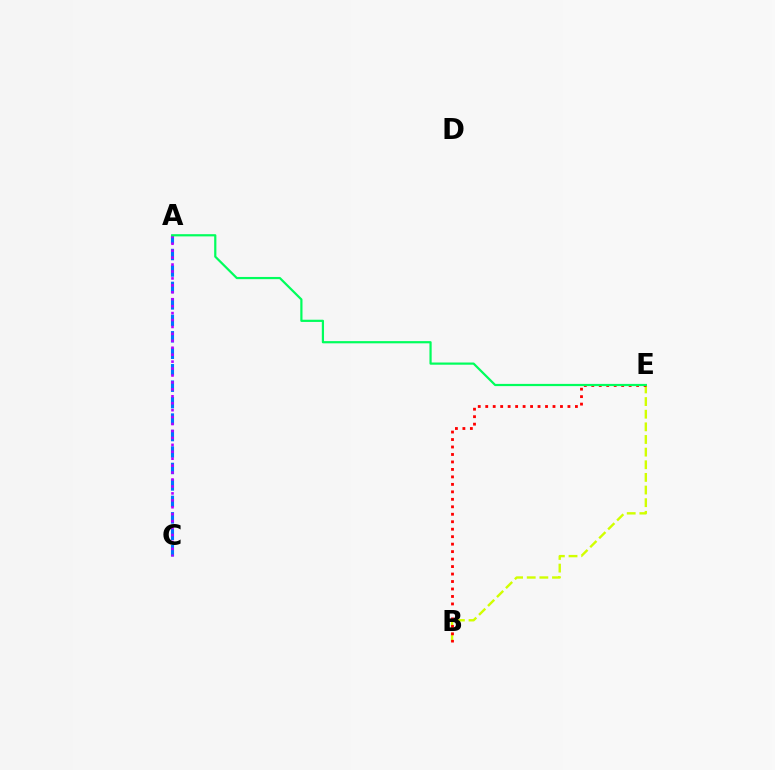{('A', 'C'): [{'color': '#0074ff', 'line_style': 'dashed', 'thickness': 2.24}, {'color': '#b900ff', 'line_style': 'dotted', 'thickness': 1.88}], ('B', 'E'): [{'color': '#d1ff00', 'line_style': 'dashed', 'thickness': 1.72}, {'color': '#ff0000', 'line_style': 'dotted', 'thickness': 2.03}], ('A', 'E'): [{'color': '#00ff5c', 'line_style': 'solid', 'thickness': 1.59}]}